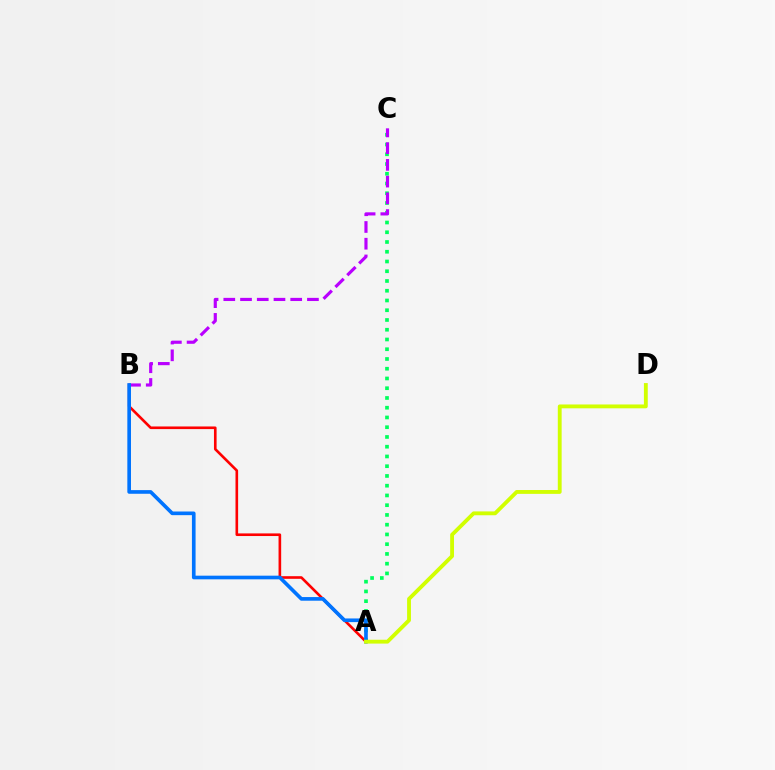{('A', 'B'): [{'color': '#ff0000', 'line_style': 'solid', 'thickness': 1.89}, {'color': '#0074ff', 'line_style': 'solid', 'thickness': 2.63}], ('A', 'C'): [{'color': '#00ff5c', 'line_style': 'dotted', 'thickness': 2.65}], ('B', 'C'): [{'color': '#b900ff', 'line_style': 'dashed', 'thickness': 2.27}], ('A', 'D'): [{'color': '#d1ff00', 'line_style': 'solid', 'thickness': 2.77}]}